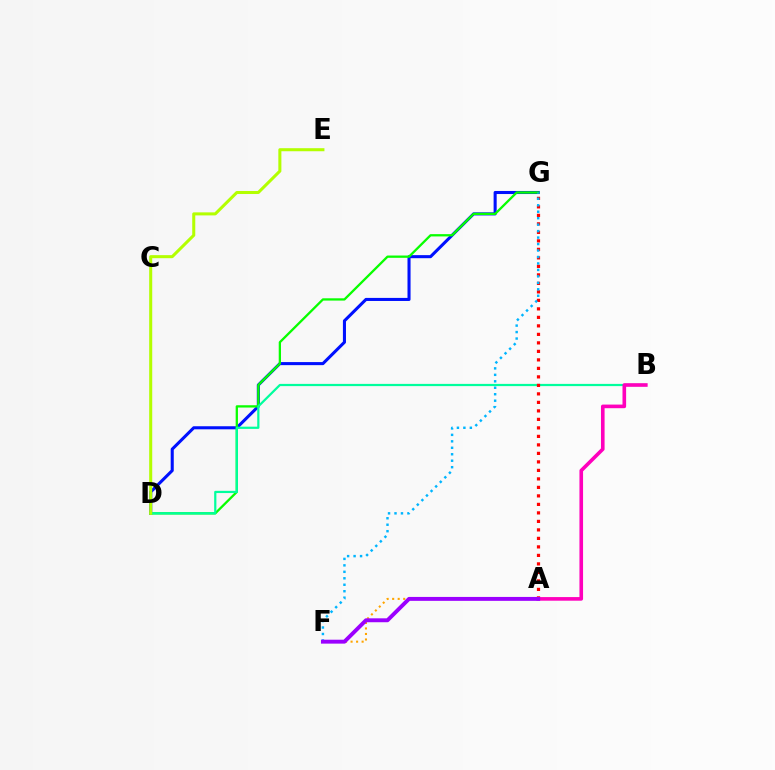{('D', 'G'): [{'color': '#0010ff', 'line_style': 'solid', 'thickness': 2.21}, {'color': '#08ff00', 'line_style': 'solid', 'thickness': 1.65}], ('B', 'D'): [{'color': '#00ff9d', 'line_style': 'solid', 'thickness': 1.6}], ('A', 'G'): [{'color': '#ff0000', 'line_style': 'dotted', 'thickness': 2.31}], ('A', 'F'): [{'color': '#ffa500', 'line_style': 'dotted', 'thickness': 1.5}, {'color': '#9b00ff', 'line_style': 'solid', 'thickness': 2.82}], ('A', 'B'): [{'color': '#ff00bd', 'line_style': 'solid', 'thickness': 2.61}], ('F', 'G'): [{'color': '#00b5ff', 'line_style': 'dotted', 'thickness': 1.76}], ('D', 'E'): [{'color': '#b3ff00', 'line_style': 'solid', 'thickness': 2.19}]}